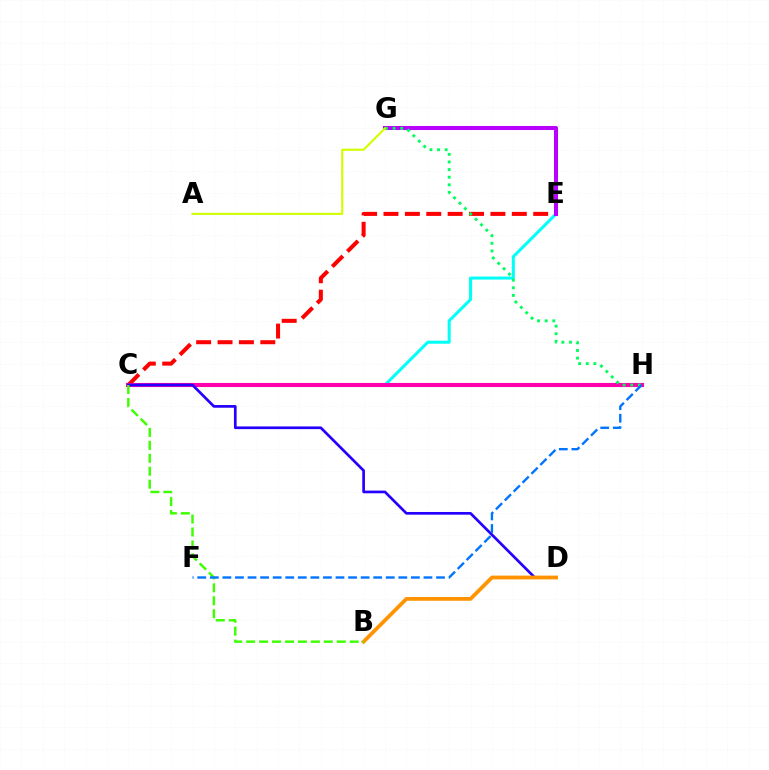{('C', 'E'): [{'color': '#00fff6', 'line_style': 'solid', 'thickness': 2.18}, {'color': '#ff0000', 'line_style': 'dashed', 'thickness': 2.91}], ('C', 'H'): [{'color': '#ff00ac', 'line_style': 'solid', 'thickness': 2.95}], ('E', 'G'): [{'color': '#b900ff', 'line_style': 'solid', 'thickness': 2.91}], ('C', 'D'): [{'color': '#2500ff', 'line_style': 'solid', 'thickness': 1.94}], ('G', 'H'): [{'color': '#00ff5c', 'line_style': 'dotted', 'thickness': 2.07}], ('B', 'D'): [{'color': '#ff9400', 'line_style': 'solid', 'thickness': 2.72}], ('A', 'G'): [{'color': '#d1ff00', 'line_style': 'solid', 'thickness': 1.53}], ('B', 'C'): [{'color': '#3dff00', 'line_style': 'dashed', 'thickness': 1.76}], ('F', 'H'): [{'color': '#0074ff', 'line_style': 'dashed', 'thickness': 1.71}]}